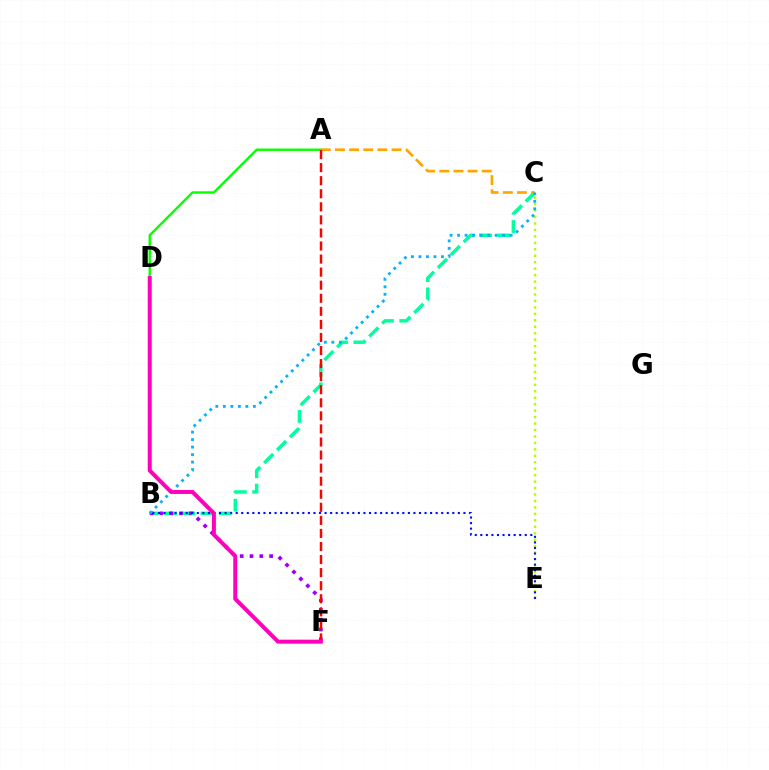{('A', 'D'): [{'color': '#08ff00', 'line_style': 'solid', 'thickness': 1.73}], ('C', 'E'): [{'color': '#b3ff00', 'line_style': 'dotted', 'thickness': 1.75}], ('B', 'C'): [{'color': '#00ff9d', 'line_style': 'dashed', 'thickness': 2.48}, {'color': '#00b5ff', 'line_style': 'dotted', 'thickness': 2.04}], ('A', 'C'): [{'color': '#ffa500', 'line_style': 'dashed', 'thickness': 1.92}], ('B', 'F'): [{'color': '#9b00ff', 'line_style': 'dotted', 'thickness': 2.66}], ('B', 'E'): [{'color': '#0010ff', 'line_style': 'dotted', 'thickness': 1.51}], ('A', 'F'): [{'color': '#ff0000', 'line_style': 'dashed', 'thickness': 1.77}], ('D', 'F'): [{'color': '#ff00bd', 'line_style': 'solid', 'thickness': 2.88}]}